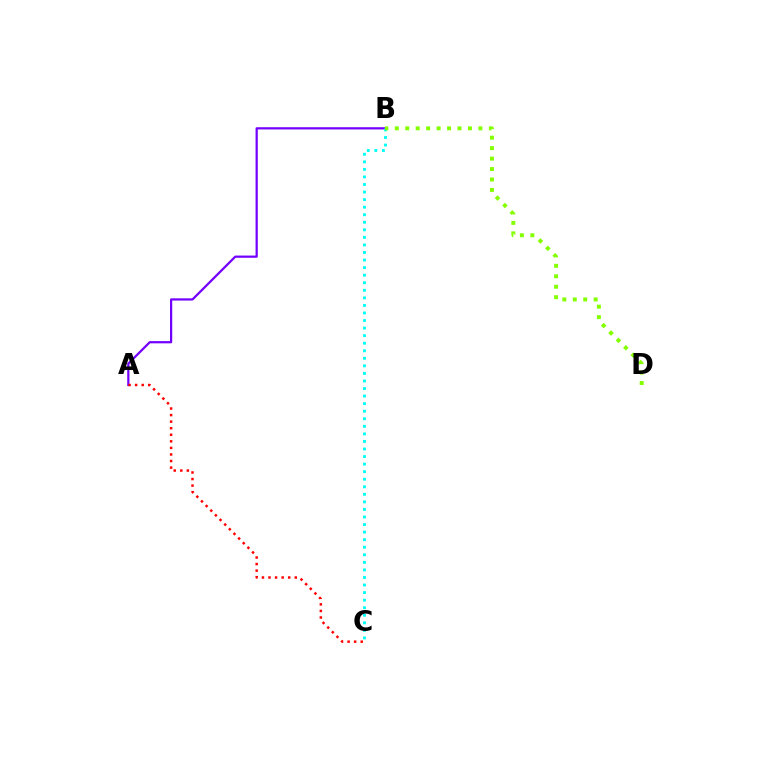{('A', 'B'): [{'color': '#7200ff', 'line_style': 'solid', 'thickness': 1.6}], ('B', 'C'): [{'color': '#00fff6', 'line_style': 'dotted', 'thickness': 2.05}], ('A', 'C'): [{'color': '#ff0000', 'line_style': 'dotted', 'thickness': 1.78}], ('B', 'D'): [{'color': '#84ff00', 'line_style': 'dotted', 'thickness': 2.84}]}